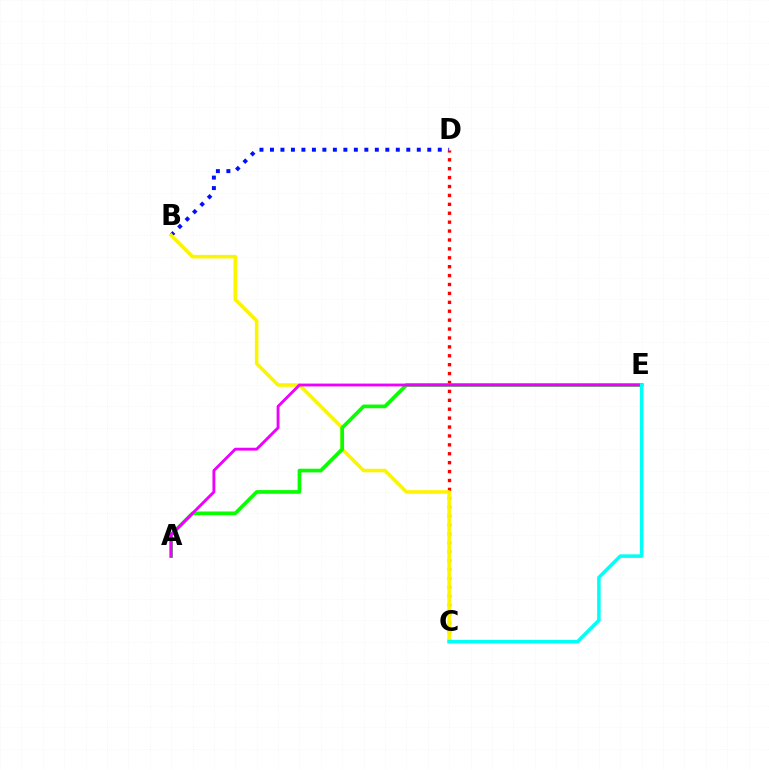{('B', 'D'): [{'color': '#0010ff', 'line_style': 'dotted', 'thickness': 2.85}], ('C', 'D'): [{'color': '#ff0000', 'line_style': 'dotted', 'thickness': 2.42}], ('B', 'C'): [{'color': '#fcf500', 'line_style': 'solid', 'thickness': 2.56}], ('A', 'E'): [{'color': '#08ff00', 'line_style': 'solid', 'thickness': 2.65}, {'color': '#ee00ff', 'line_style': 'solid', 'thickness': 2.05}], ('C', 'E'): [{'color': '#00fff6', 'line_style': 'solid', 'thickness': 2.53}]}